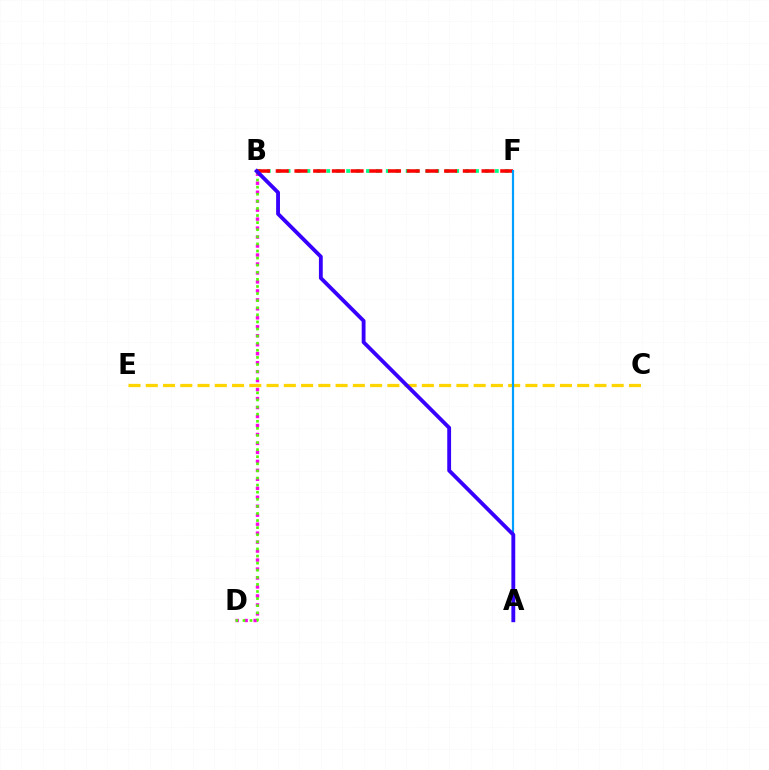{('B', 'D'): [{'color': '#ff00ed', 'line_style': 'dotted', 'thickness': 2.44}, {'color': '#4fff00', 'line_style': 'dotted', 'thickness': 1.93}], ('B', 'F'): [{'color': '#00ff86', 'line_style': 'dotted', 'thickness': 2.69}, {'color': '#ff0000', 'line_style': 'dashed', 'thickness': 2.54}], ('C', 'E'): [{'color': '#ffd500', 'line_style': 'dashed', 'thickness': 2.34}], ('A', 'F'): [{'color': '#009eff', 'line_style': 'solid', 'thickness': 1.58}], ('A', 'B'): [{'color': '#3700ff', 'line_style': 'solid', 'thickness': 2.76}]}